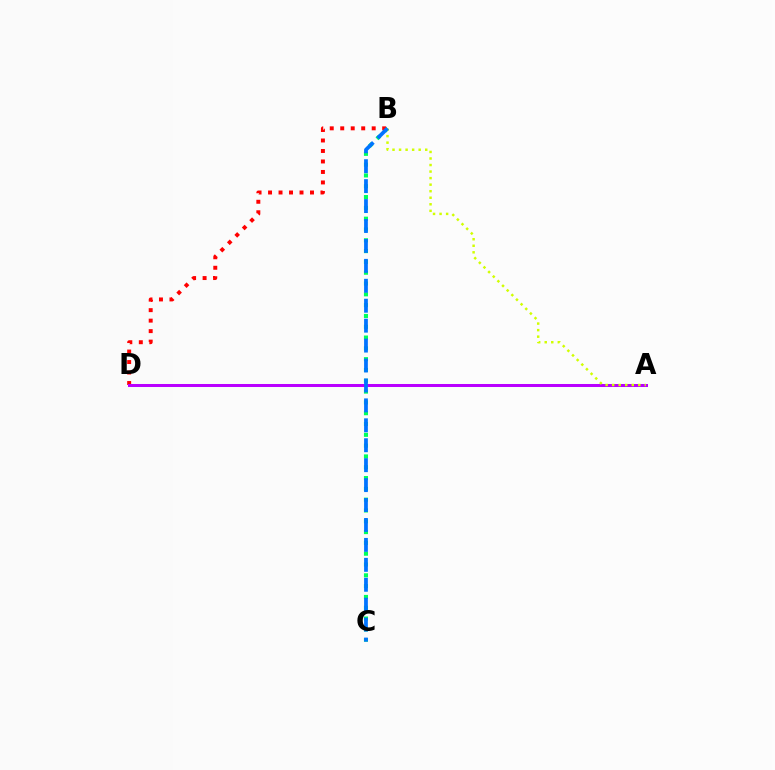{('B', 'C'): [{'color': '#00ff5c', 'line_style': 'dotted', 'thickness': 2.94}, {'color': '#0074ff', 'line_style': 'dashed', 'thickness': 2.71}], ('B', 'D'): [{'color': '#ff0000', 'line_style': 'dotted', 'thickness': 2.85}], ('A', 'D'): [{'color': '#b900ff', 'line_style': 'solid', 'thickness': 2.17}], ('A', 'B'): [{'color': '#d1ff00', 'line_style': 'dotted', 'thickness': 1.78}]}